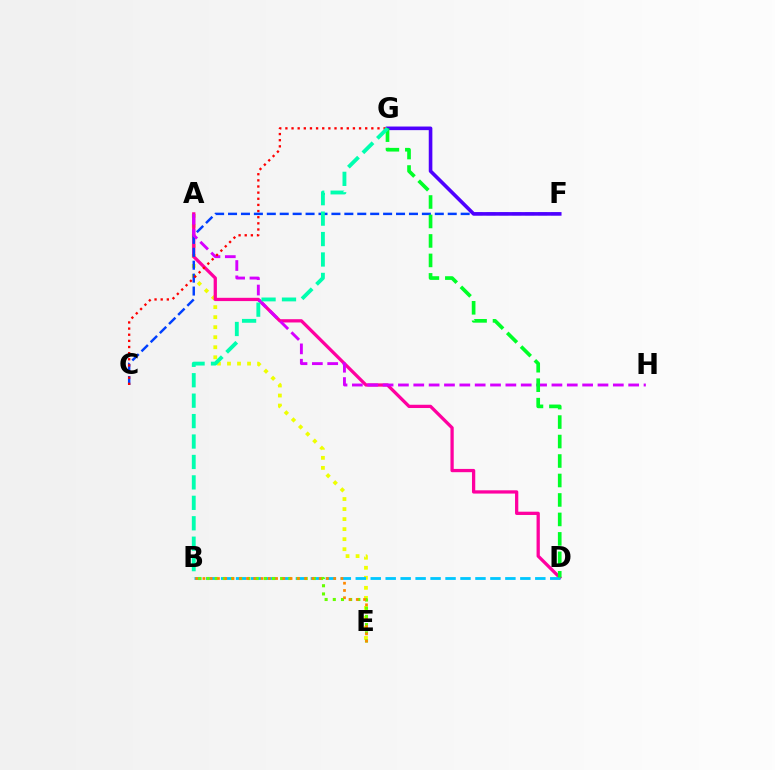{('A', 'E'): [{'color': '#eeff00', 'line_style': 'dotted', 'thickness': 2.73}], ('A', 'D'): [{'color': '#ff00a0', 'line_style': 'solid', 'thickness': 2.35}], ('C', 'F'): [{'color': '#003fff', 'line_style': 'dashed', 'thickness': 1.76}], ('B', 'D'): [{'color': '#00c7ff', 'line_style': 'dashed', 'thickness': 2.03}], ('B', 'E'): [{'color': '#66ff00', 'line_style': 'dotted', 'thickness': 2.22}, {'color': '#ff8800', 'line_style': 'dotted', 'thickness': 1.97}], ('A', 'H'): [{'color': '#d600ff', 'line_style': 'dashed', 'thickness': 2.09}], ('C', 'G'): [{'color': '#ff0000', 'line_style': 'dotted', 'thickness': 1.67}], ('F', 'G'): [{'color': '#4f00ff', 'line_style': 'solid', 'thickness': 2.6}], ('D', 'G'): [{'color': '#00ff27', 'line_style': 'dashed', 'thickness': 2.65}], ('B', 'G'): [{'color': '#00ffaf', 'line_style': 'dashed', 'thickness': 2.78}]}